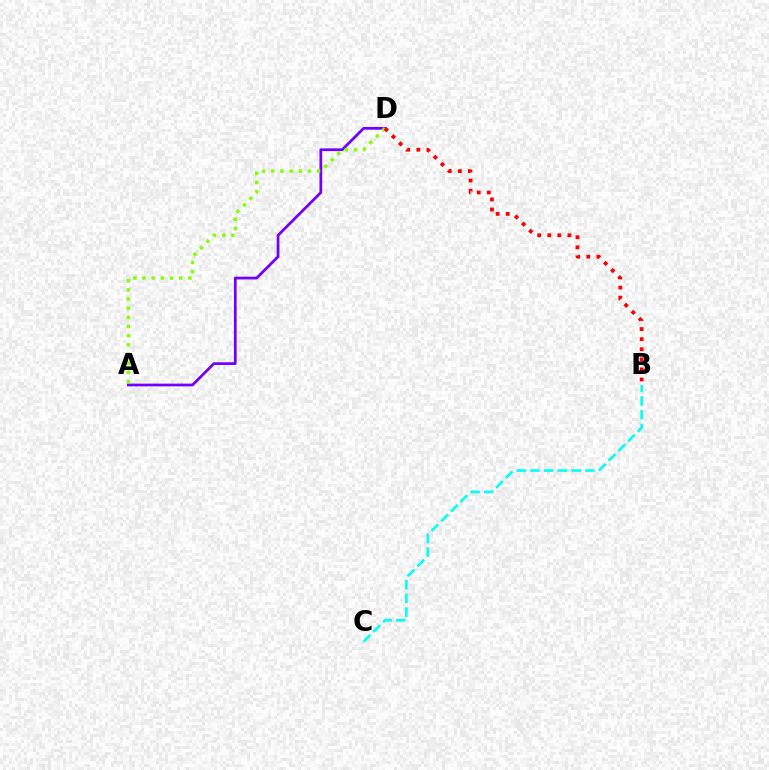{('B', 'C'): [{'color': '#00fff6', 'line_style': 'dashed', 'thickness': 1.87}], ('A', 'D'): [{'color': '#7200ff', 'line_style': 'solid', 'thickness': 1.98}, {'color': '#84ff00', 'line_style': 'dotted', 'thickness': 2.49}], ('B', 'D'): [{'color': '#ff0000', 'line_style': 'dotted', 'thickness': 2.74}]}